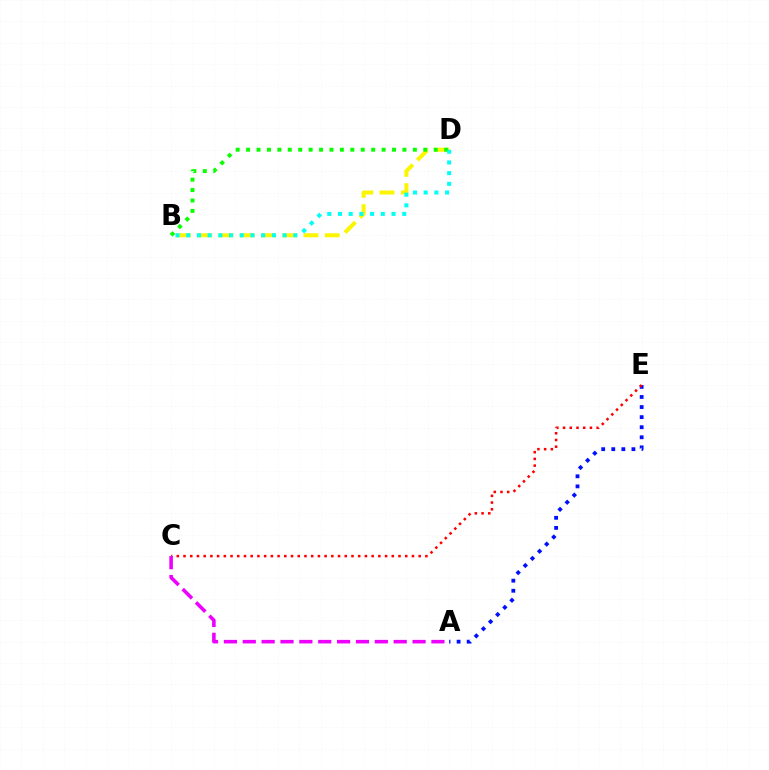{('A', 'E'): [{'color': '#0010ff', 'line_style': 'dotted', 'thickness': 2.74}], ('C', 'E'): [{'color': '#ff0000', 'line_style': 'dotted', 'thickness': 1.83}], ('B', 'D'): [{'color': '#fcf500', 'line_style': 'dashed', 'thickness': 2.89}, {'color': '#08ff00', 'line_style': 'dotted', 'thickness': 2.83}, {'color': '#00fff6', 'line_style': 'dotted', 'thickness': 2.91}], ('A', 'C'): [{'color': '#ee00ff', 'line_style': 'dashed', 'thickness': 2.56}]}